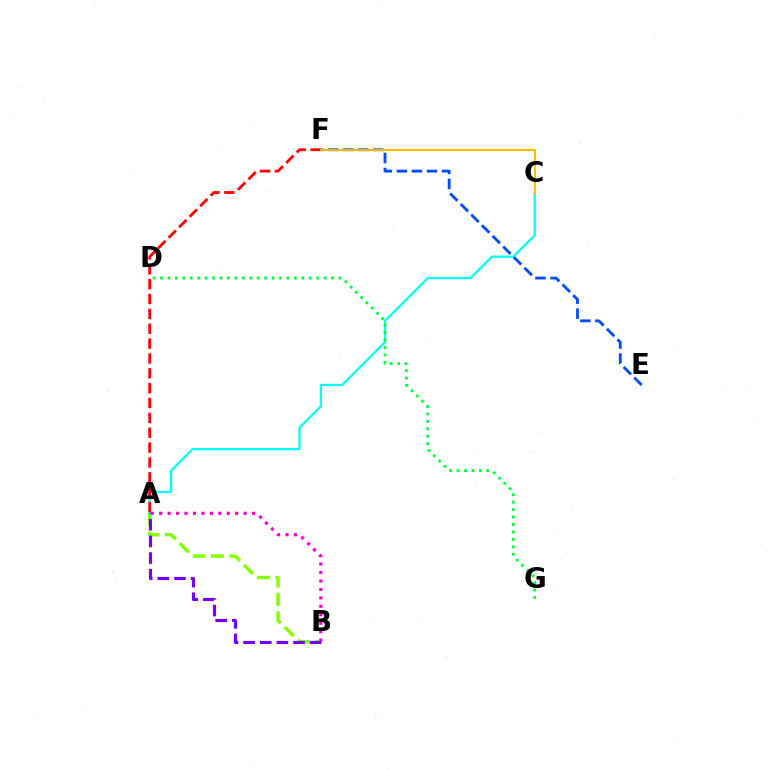{('A', 'B'): [{'color': '#84ff00', 'line_style': 'dashed', 'thickness': 2.49}, {'color': '#ff00cf', 'line_style': 'dotted', 'thickness': 2.29}, {'color': '#7200ff', 'line_style': 'dashed', 'thickness': 2.26}], ('A', 'C'): [{'color': '#00fff6', 'line_style': 'solid', 'thickness': 1.63}], ('A', 'F'): [{'color': '#ff0000', 'line_style': 'dashed', 'thickness': 2.02}], ('E', 'F'): [{'color': '#004bff', 'line_style': 'dashed', 'thickness': 2.04}], ('D', 'G'): [{'color': '#00ff39', 'line_style': 'dotted', 'thickness': 2.02}], ('C', 'F'): [{'color': '#ffbd00', 'line_style': 'solid', 'thickness': 1.56}]}